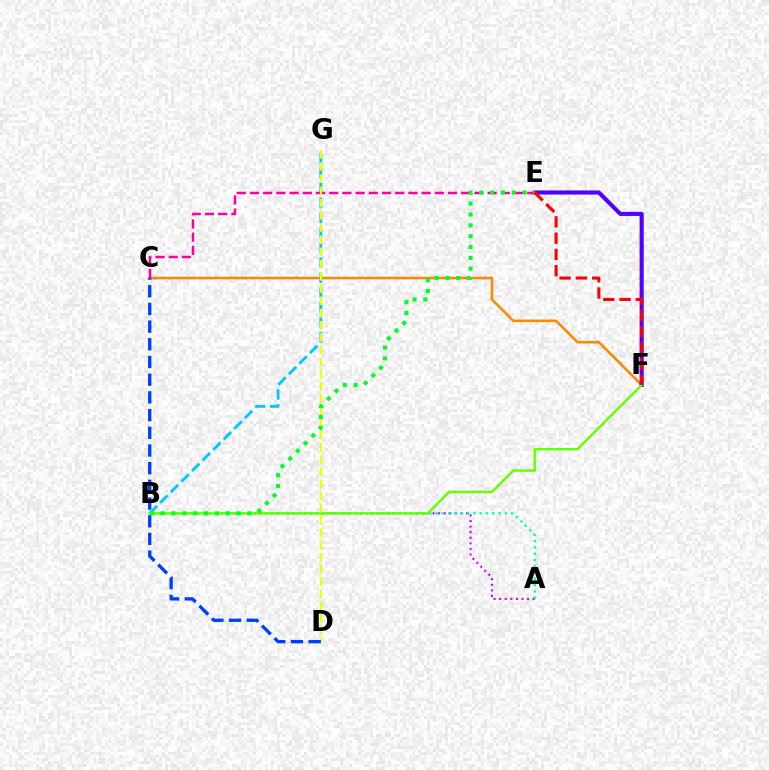{('C', 'F'): [{'color': '#ff8800', 'line_style': 'solid', 'thickness': 1.84}], ('B', 'G'): [{'color': '#00c7ff', 'line_style': 'dashed', 'thickness': 2.03}], ('A', 'B'): [{'color': '#d600ff', 'line_style': 'dotted', 'thickness': 1.52}, {'color': '#00ffaf', 'line_style': 'dotted', 'thickness': 1.71}], ('E', 'F'): [{'color': '#4f00ff', 'line_style': 'solid', 'thickness': 2.95}, {'color': '#ff0000', 'line_style': 'dashed', 'thickness': 2.21}], ('C', 'E'): [{'color': '#ff00a0', 'line_style': 'dashed', 'thickness': 1.79}], ('B', 'F'): [{'color': '#66ff00', 'line_style': 'solid', 'thickness': 1.74}], ('D', 'G'): [{'color': '#eeff00', 'line_style': 'dashed', 'thickness': 1.66}], ('C', 'D'): [{'color': '#003fff', 'line_style': 'dashed', 'thickness': 2.4}], ('B', 'E'): [{'color': '#00ff27', 'line_style': 'dotted', 'thickness': 2.95}]}